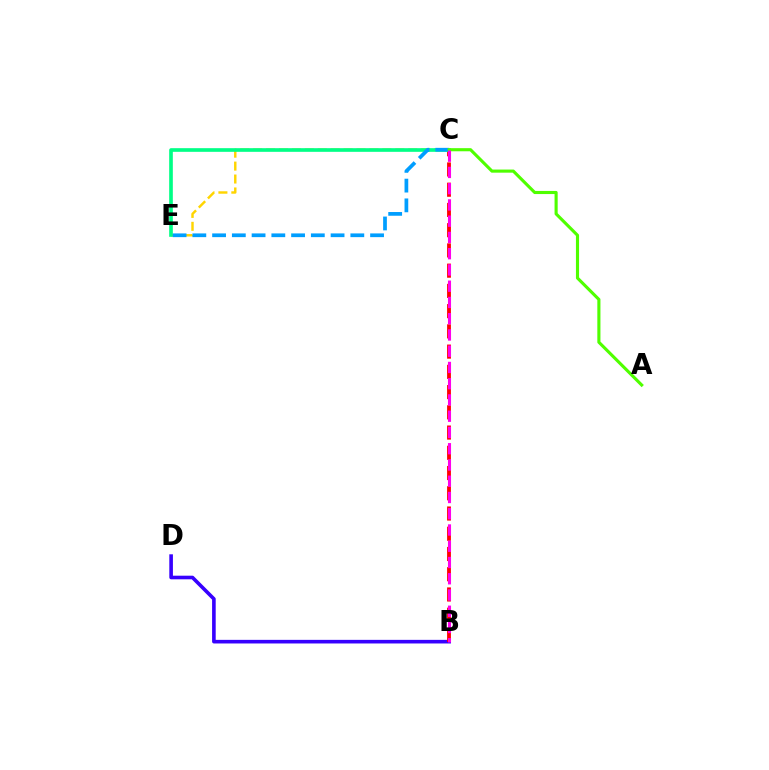{('C', 'E'): [{'color': '#ffd500', 'line_style': 'dashed', 'thickness': 1.76}, {'color': '#00ff86', 'line_style': 'solid', 'thickness': 2.63}, {'color': '#009eff', 'line_style': 'dashed', 'thickness': 2.68}], ('B', 'D'): [{'color': '#3700ff', 'line_style': 'solid', 'thickness': 2.6}], ('B', 'C'): [{'color': '#ff0000', 'line_style': 'dashed', 'thickness': 2.75}, {'color': '#ff00ed', 'line_style': 'dashed', 'thickness': 2.21}], ('A', 'C'): [{'color': '#4fff00', 'line_style': 'solid', 'thickness': 2.24}]}